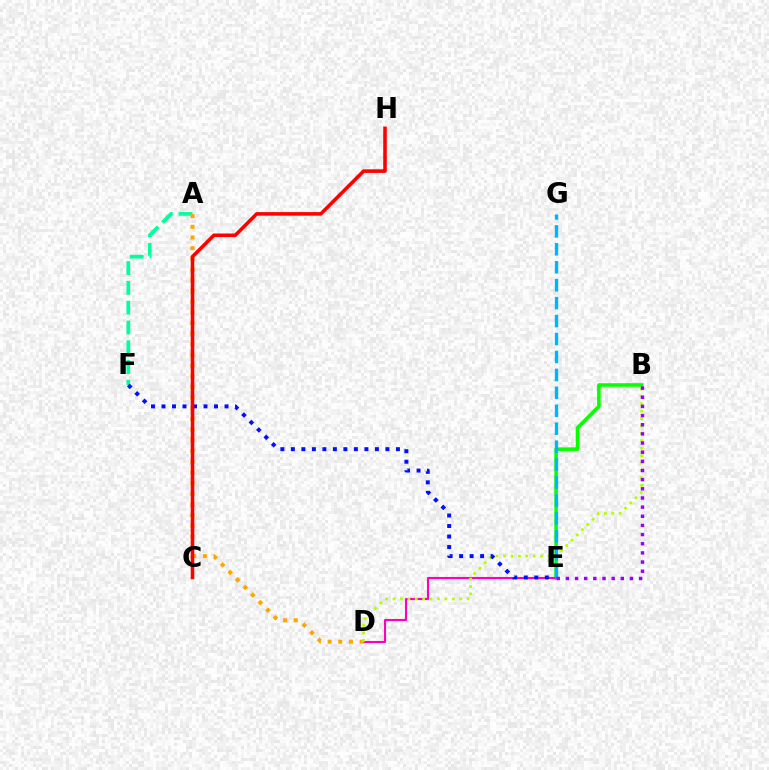{('A', 'F'): [{'color': '#00ff9d', 'line_style': 'dashed', 'thickness': 2.69}], ('B', 'E'): [{'color': '#08ff00', 'line_style': 'solid', 'thickness': 2.56}, {'color': '#9b00ff', 'line_style': 'dotted', 'thickness': 2.49}], ('D', 'E'): [{'color': '#ff00bd', 'line_style': 'solid', 'thickness': 1.51}], ('A', 'D'): [{'color': '#ffa500', 'line_style': 'dotted', 'thickness': 2.9}], ('B', 'D'): [{'color': '#b3ff00', 'line_style': 'dotted', 'thickness': 2.01}], ('E', 'F'): [{'color': '#0010ff', 'line_style': 'dotted', 'thickness': 2.85}], ('C', 'H'): [{'color': '#ff0000', 'line_style': 'solid', 'thickness': 2.56}], ('E', 'G'): [{'color': '#00b5ff', 'line_style': 'dashed', 'thickness': 2.44}]}